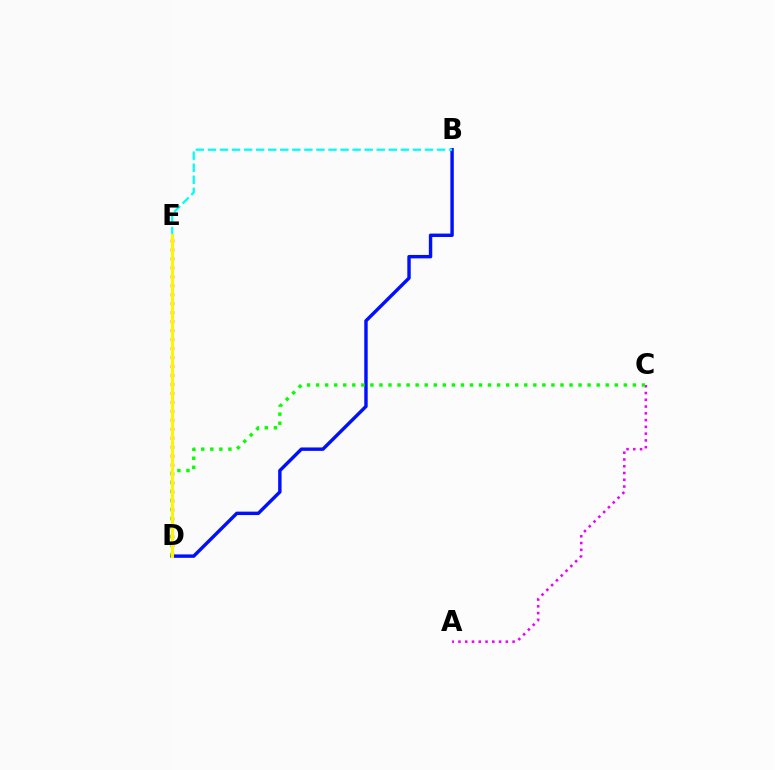{('B', 'D'): [{'color': '#0010ff', 'line_style': 'solid', 'thickness': 2.46}], ('D', 'E'): [{'color': '#ff0000', 'line_style': 'dotted', 'thickness': 2.44}, {'color': '#fcf500', 'line_style': 'solid', 'thickness': 2.18}], ('B', 'E'): [{'color': '#00fff6', 'line_style': 'dashed', 'thickness': 1.64}], ('A', 'C'): [{'color': '#ee00ff', 'line_style': 'dotted', 'thickness': 1.84}], ('C', 'D'): [{'color': '#08ff00', 'line_style': 'dotted', 'thickness': 2.46}]}